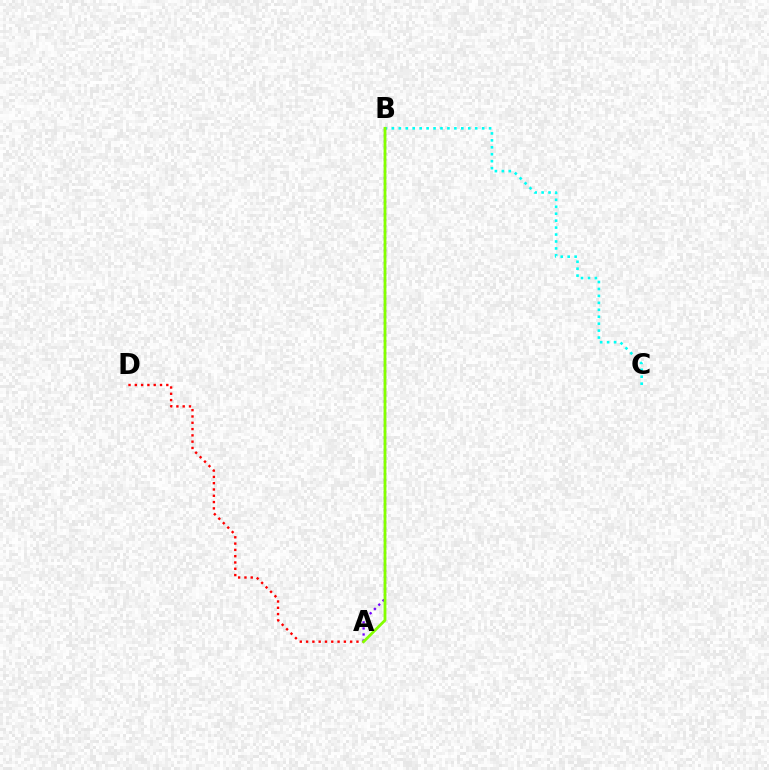{('B', 'C'): [{'color': '#00fff6', 'line_style': 'dotted', 'thickness': 1.89}], ('A', 'D'): [{'color': '#ff0000', 'line_style': 'dotted', 'thickness': 1.71}], ('A', 'B'): [{'color': '#7200ff', 'line_style': 'dotted', 'thickness': 1.64}, {'color': '#84ff00', 'line_style': 'solid', 'thickness': 2.02}]}